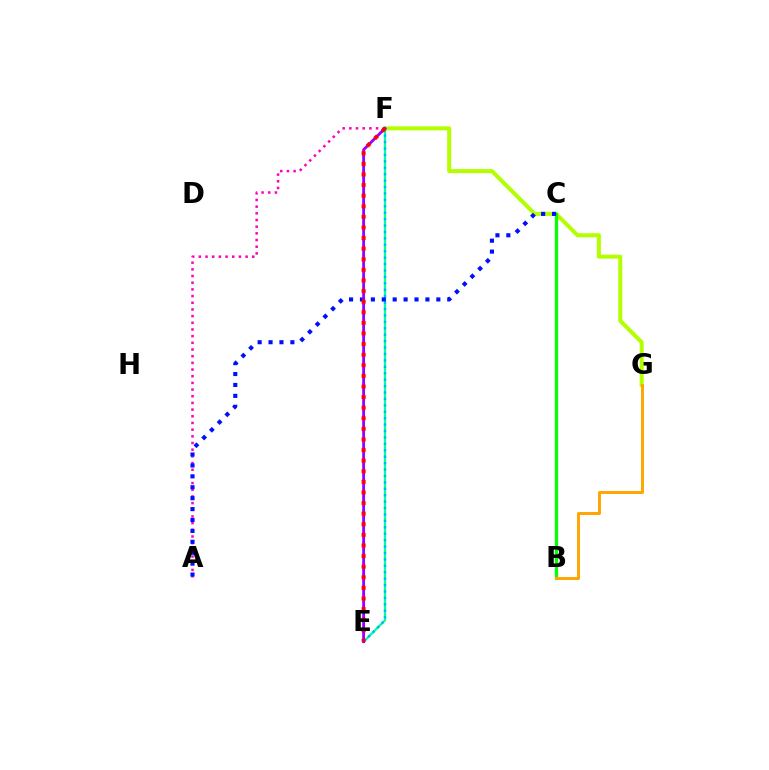{('A', 'F'): [{'color': '#ff00bd', 'line_style': 'dotted', 'thickness': 1.81}], ('F', 'G'): [{'color': '#b3ff00', 'line_style': 'solid', 'thickness': 2.89}], ('E', 'F'): [{'color': '#00ff9d', 'line_style': 'solid', 'thickness': 1.62}, {'color': '#00b5ff', 'line_style': 'dotted', 'thickness': 1.74}, {'color': '#9b00ff', 'line_style': 'solid', 'thickness': 2.04}, {'color': '#ff0000', 'line_style': 'dotted', 'thickness': 2.88}], ('B', 'C'): [{'color': '#08ff00', 'line_style': 'solid', 'thickness': 2.35}], ('A', 'C'): [{'color': '#0010ff', 'line_style': 'dotted', 'thickness': 2.96}], ('B', 'G'): [{'color': '#ffa500', 'line_style': 'solid', 'thickness': 2.12}]}